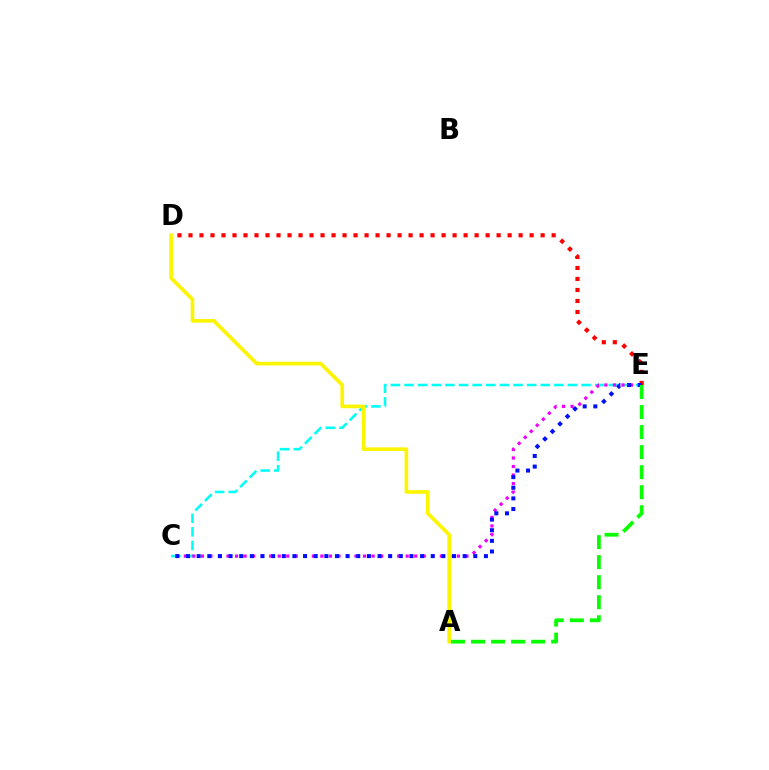{('C', 'E'): [{'color': '#00fff6', 'line_style': 'dashed', 'thickness': 1.85}, {'color': '#ee00ff', 'line_style': 'dotted', 'thickness': 2.32}, {'color': '#0010ff', 'line_style': 'dotted', 'thickness': 2.89}], ('D', 'E'): [{'color': '#ff0000', 'line_style': 'dotted', 'thickness': 2.99}], ('A', 'D'): [{'color': '#fcf500', 'line_style': 'solid', 'thickness': 2.63}], ('A', 'E'): [{'color': '#08ff00', 'line_style': 'dashed', 'thickness': 2.72}]}